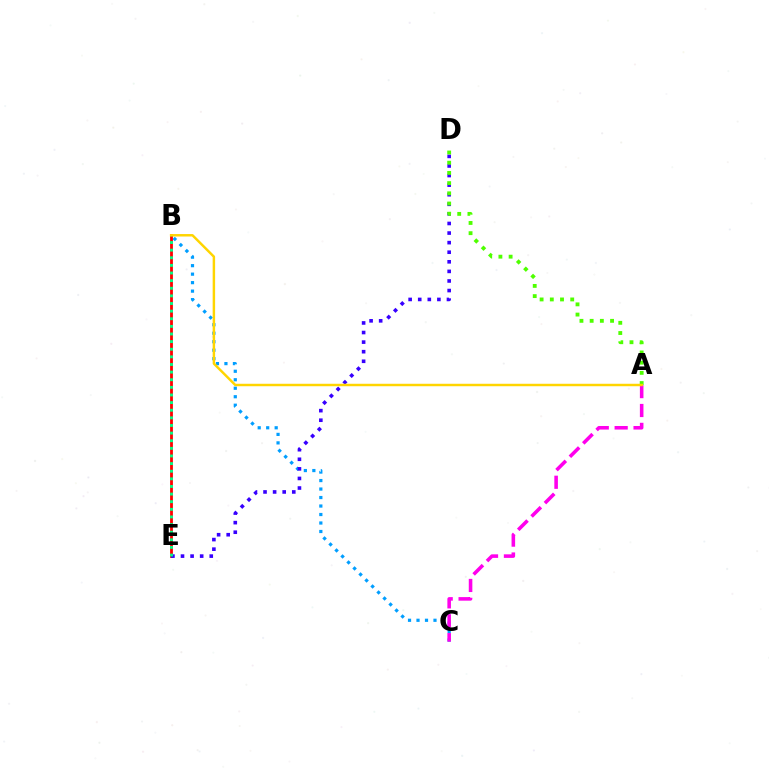{('B', 'C'): [{'color': '#009eff', 'line_style': 'dotted', 'thickness': 2.31}], ('A', 'C'): [{'color': '#ff00ed', 'line_style': 'dashed', 'thickness': 2.57}], ('B', 'E'): [{'color': '#ff0000', 'line_style': 'solid', 'thickness': 2.01}, {'color': '#00ff86', 'line_style': 'dotted', 'thickness': 2.07}], ('D', 'E'): [{'color': '#3700ff', 'line_style': 'dotted', 'thickness': 2.6}], ('A', 'D'): [{'color': '#4fff00', 'line_style': 'dotted', 'thickness': 2.77}], ('A', 'B'): [{'color': '#ffd500', 'line_style': 'solid', 'thickness': 1.77}]}